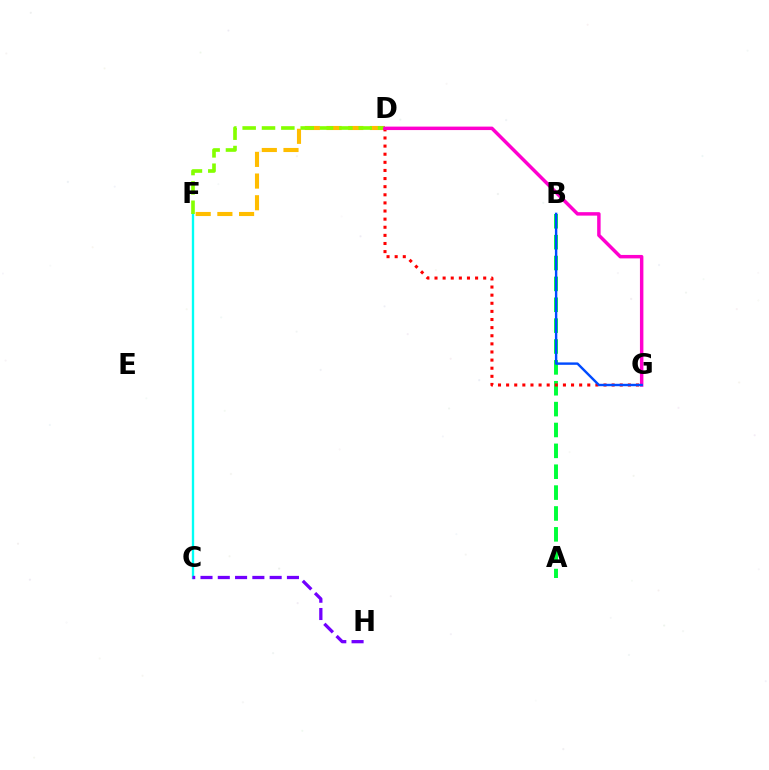{('C', 'F'): [{'color': '#00fff6', 'line_style': 'solid', 'thickness': 1.69}], ('D', 'F'): [{'color': '#ffbd00', 'line_style': 'dashed', 'thickness': 2.95}, {'color': '#84ff00', 'line_style': 'dashed', 'thickness': 2.63}], ('A', 'B'): [{'color': '#00ff39', 'line_style': 'dashed', 'thickness': 2.84}], ('D', 'G'): [{'color': '#ff0000', 'line_style': 'dotted', 'thickness': 2.21}, {'color': '#ff00cf', 'line_style': 'solid', 'thickness': 2.49}], ('C', 'H'): [{'color': '#7200ff', 'line_style': 'dashed', 'thickness': 2.35}], ('B', 'G'): [{'color': '#004bff', 'line_style': 'solid', 'thickness': 1.74}]}